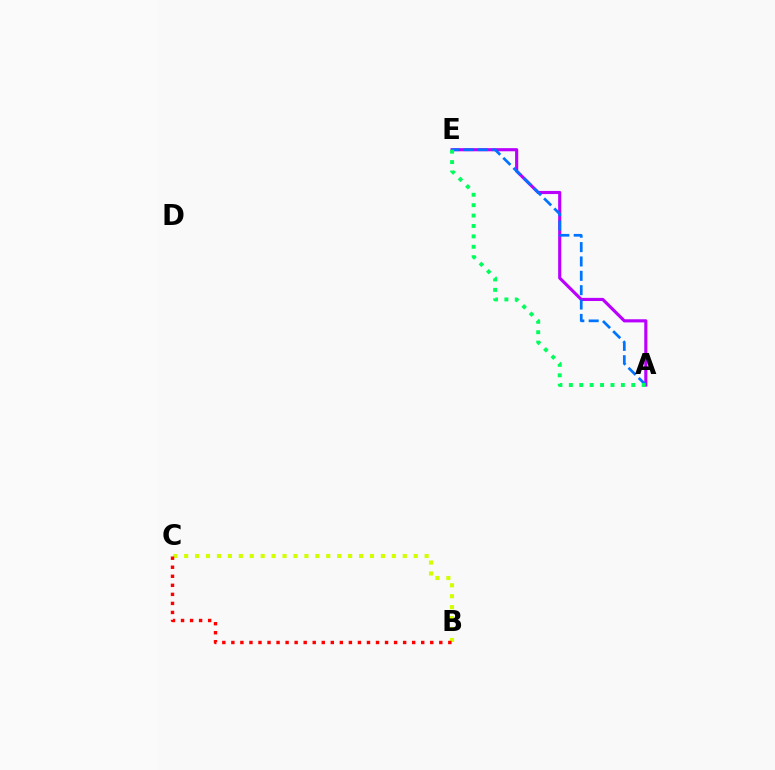{('B', 'C'): [{'color': '#d1ff00', 'line_style': 'dotted', 'thickness': 2.97}, {'color': '#ff0000', 'line_style': 'dotted', 'thickness': 2.46}], ('A', 'E'): [{'color': '#b900ff', 'line_style': 'solid', 'thickness': 2.26}, {'color': '#0074ff', 'line_style': 'dashed', 'thickness': 1.95}, {'color': '#00ff5c', 'line_style': 'dotted', 'thickness': 2.83}]}